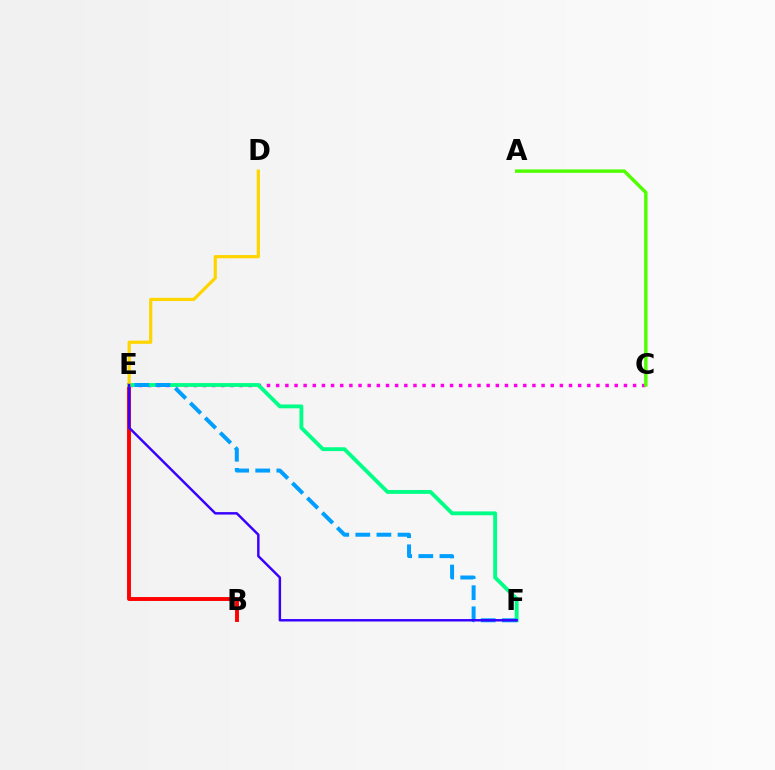{('C', 'E'): [{'color': '#ff00ed', 'line_style': 'dotted', 'thickness': 2.49}], ('B', 'E'): [{'color': '#ff0000', 'line_style': 'solid', 'thickness': 2.81}], ('E', 'F'): [{'color': '#00ff86', 'line_style': 'solid', 'thickness': 2.77}, {'color': '#009eff', 'line_style': 'dashed', 'thickness': 2.87}, {'color': '#3700ff', 'line_style': 'solid', 'thickness': 1.76}], ('D', 'E'): [{'color': '#ffd500', 'line_style': 'solid', 'thickness': 2.32}], ('A', 'C'): [{'color': '#4fff00', 'line_style': 'solid', 'thickness': 2.47}]}